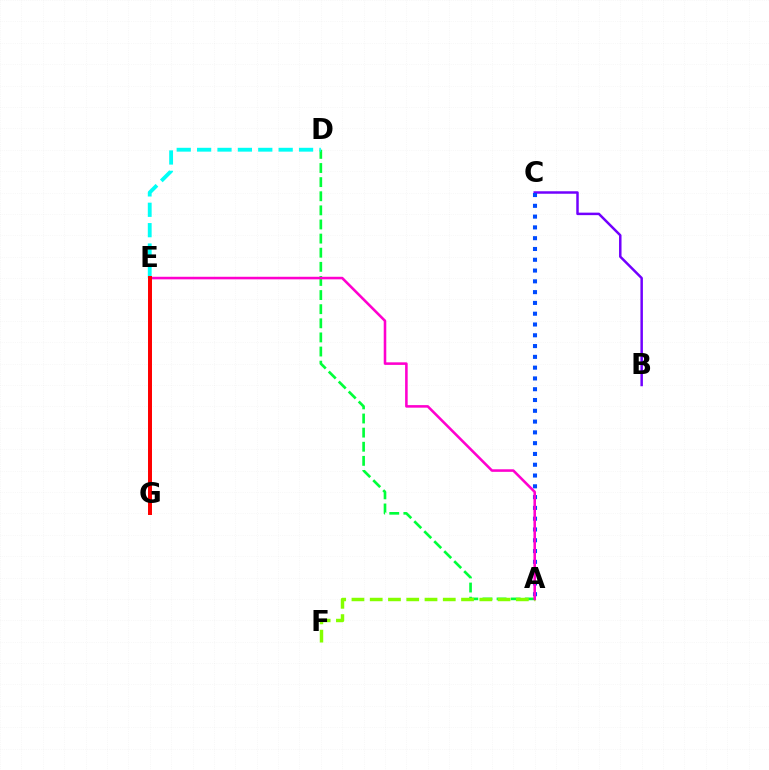{('A', 'D'): [{'color': '#00ff39', 'line_style': 'dashed', 'thickness': 1.92}], ('A', 'F'): [{'color': '#84ff00', 'line_style': 'dashed', 'thickness': 2.48}], ('B', 'C'): [{'color': '#7200ff', 'line_style': 'solid', 'thickness': 1.79}], ('A', 'C'): [{'color': '#004bff', 'line_style': 'dotted', 'thickness': 2.93}], ('D', 'E'): [{'color': '#00fff6', 'line_style': 'dashed', 'thickness': 2.77}], ('A', 'E'): [{'color': '#ff00cf', 'line_style': 'solid', 'thickness': 1.85}], ('E', 'G'): [{'color': '#ffbd00', 'line_style': 'solid', 'thickness': 1.62}, {'color': '#ff0000', 'line_style': 'solid', 'thickness': 2.86}]}